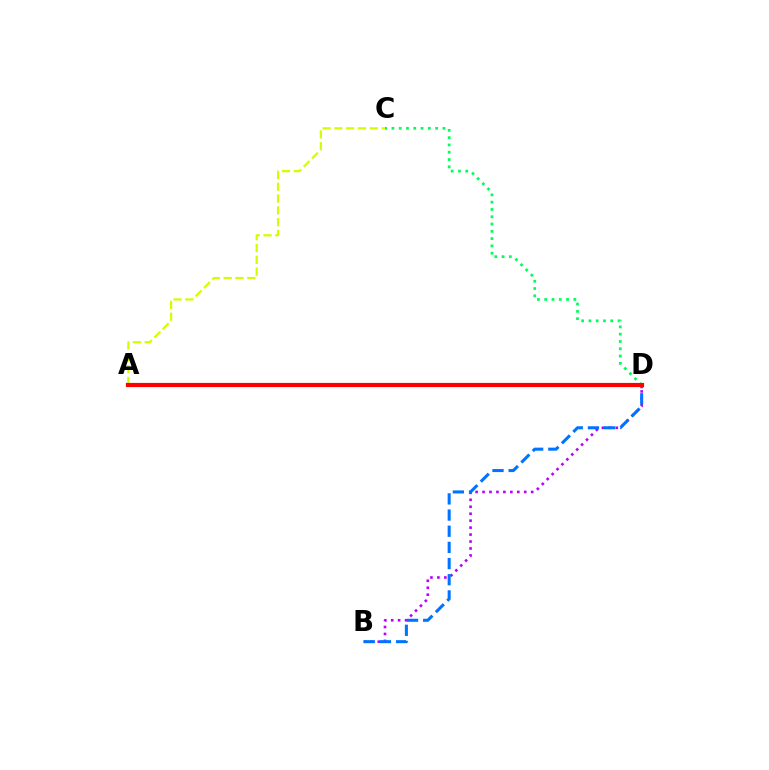{('B', 'D'): [{'color': '#b900ff', 'line_style': 'dotted', 'thickness': 1.89}, {'color': '#0074ff', 'line_style': 'dashed', 'thickness': 2.2}], ('C', 'D'): [{'color': '#00ff5c', 'line_style': 'dotted', 'thickness': 1.98}], ('A', 'C'): [{'color': '#d1ff00', 'line_style': 'dashed', 'thickness': 1.6}], ('A', 'D'): [{'color': '#ff0000', 'line_style': 'solid', 'thickness': 3.0}]}